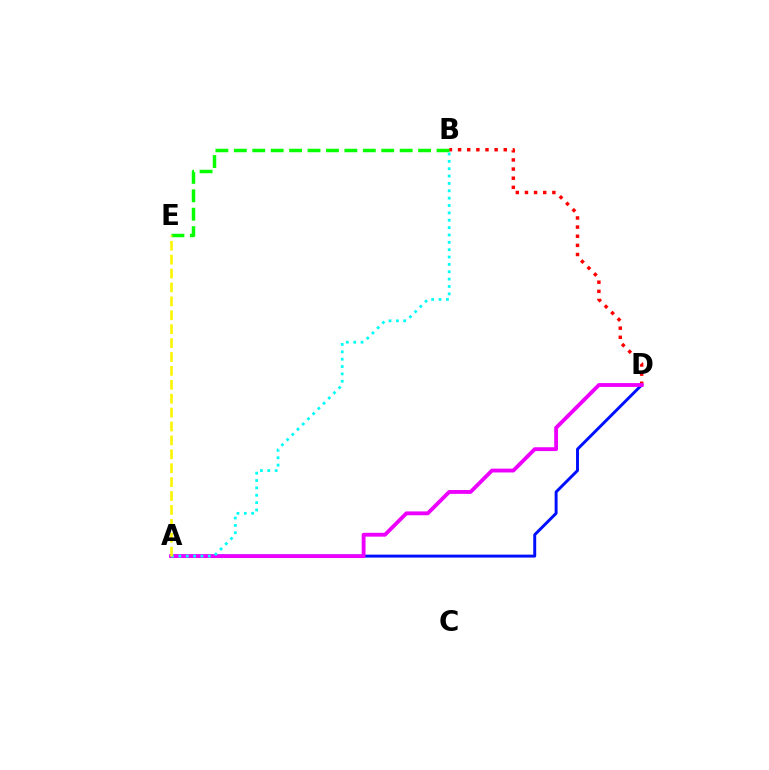{('A', 'D'): [{'color': '#0010ff', 'line_style': 'solid', 'thickness': 2.12}, {'color': '#ee00ff', 'line_style': 'solid', 'thickness': 2.77}], ('B', 'D'): [{'color': '#ff0000', 'line_style': 'dotted', 'thickness': 2.48}], ('B', 'E'): [{'color': '#08ff00', 'line_style': 'dashed', 'thickness': 2.5}], ('A', 'B'): [{'color': '#00fff6', 'line_style': 'dotted', 'thickness': 2.0}], ('A', 'E'): [{'color': '#fcf500', 'line_style': 'dashed', 'thickness': 1.89}]}